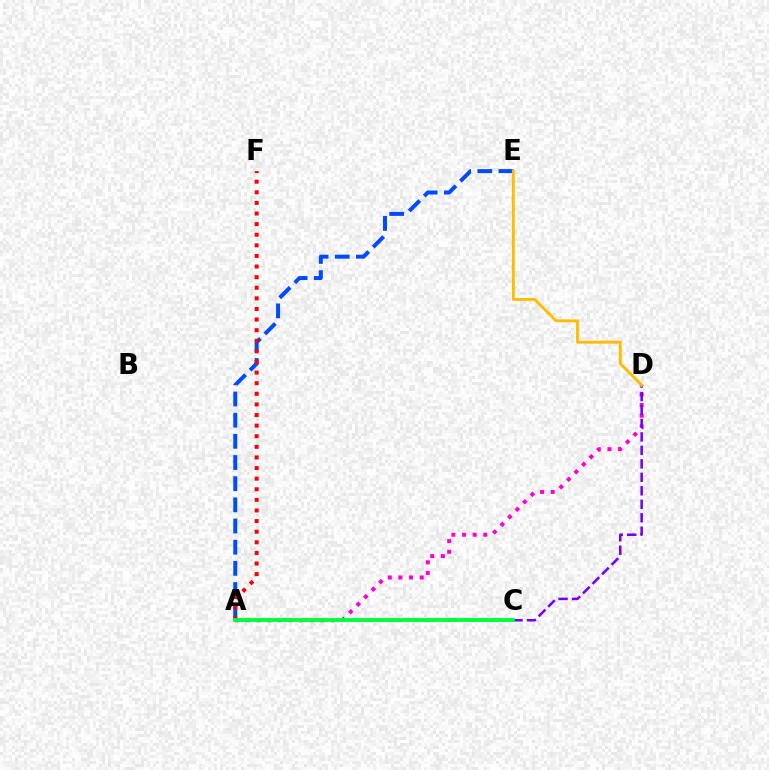{('A', 'D'): [{'color': '#ff00cf', 'line_style': 'dotted', 'thickness': 2.89}], ('C', 'D'): [{'color': '#7200ff', 'line_style': 'dashed', 'thickness': 1.83}], ('A', 'C'): [{'color': '#84ff00', 'line_style': 'dotted', 'thickness': 1.63}, {'color': '#00fff6', 'line_style': 'dashed', 'thickness': 2.54}, {'color': '#00ff39', 'line_style': 'solid', 'thickness': 2.74}], ('A', 'E'): [{'color': '#004bff', 'line_style': 'dashed', 'thickness': 2.88}], ('A', 'F'): [{'color': '#ff0000', 'line_style': 'dotted', 'thickness': 2.88}], ('D', 'E'): [{'color': '#ffbd00', 'line_style': 'solid', 'thickness': 2.08}]}